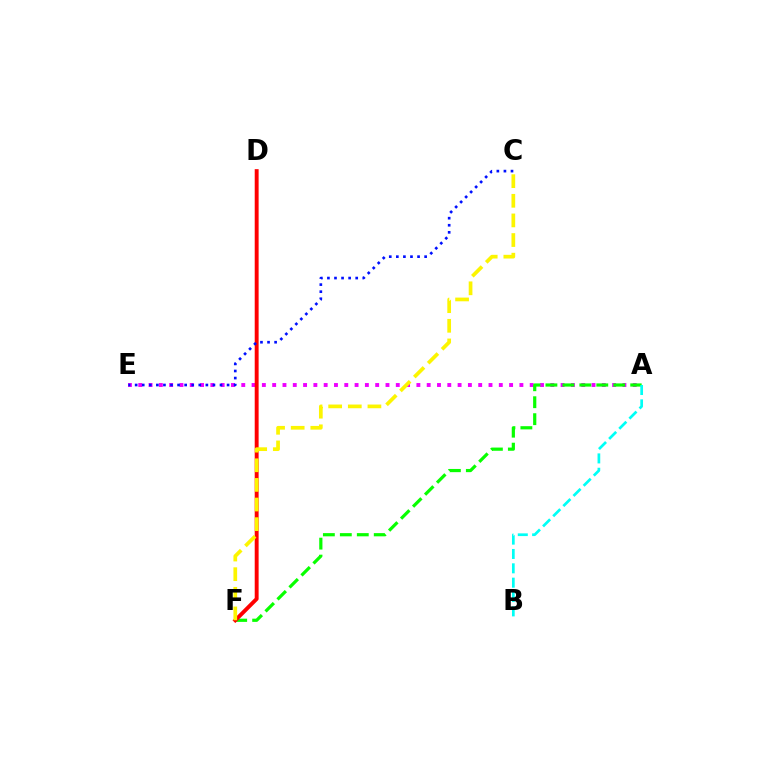{('A', 'E'): [{'color': '#ee00ff', 'line_style': 'dotted', 'thickness': 2.8}], ('A', 'F'): [{'color': '#08ff00', 'line_style': 'dashed', 'thickness': 2.3}], ('D', 'F'): [{'color': '#ff0000', 'line_style': 'solid', 'thickness': 2.81}], ('C', 'E'): [{'color': '#0010ff', 'line_style': 'dotted', 'thickness': 1.92}], ('C', 'F'): [{'color': '#fcf500', 'line_style': 'dashed', 'thickness': 2.67}], ('A', 'B'): [{'color': '#00fff6', 'line_style': 'dashed', 'thickness': 1.95}]}